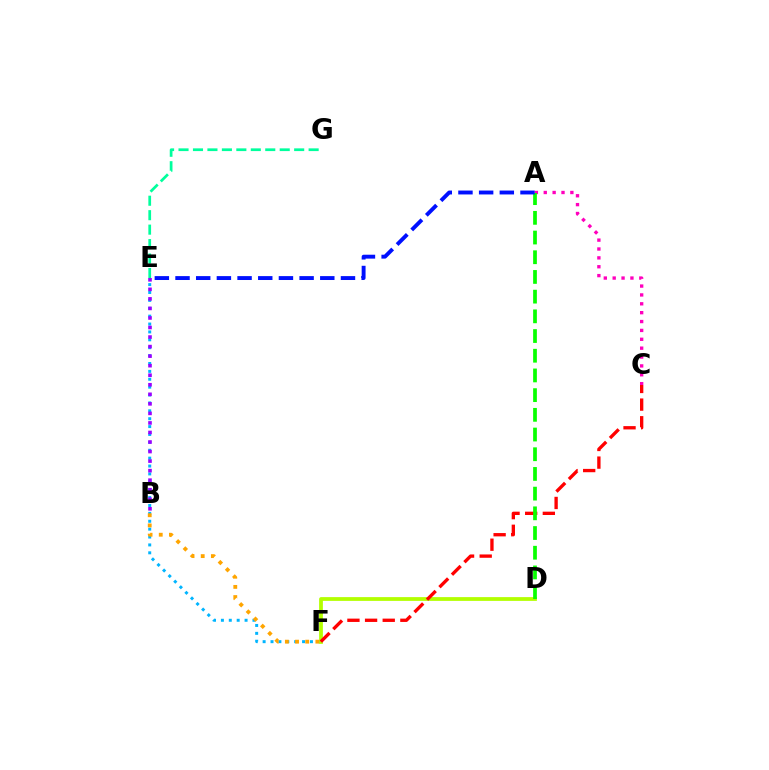{('E', 'F'): [{'color': '#00b5ff', 'line_style': 'dotted', 'thickness': 2.14}], ('D', 'F'): [{'color': '#b3ff00', 'line_style': 'solid', 'thickness': 2.71}], ('C', 'F'): [{'color': '#ff0000', 'line_style': 'dashed', 'thickness': 2.4}], ('B', 'E'): [{'color': '#9b00ff', 'line_style': 'dotted', 'thickness': 2.59}], ('B', 'F'): [{'color': '#ffa500', 'line_style': 'dotted', 'thickness': 2.76}], ('A', 'C'): [{'color': '#ff00bd', 'line_style': 'dotted', 'thickness': 2.41}], ('A', 'D'): [{'color': '#08ff00', 'line_style': 'dashed', 'thickness': 2.68}], ('A', 'E'): [{'color': '#0010ff', 'line_style': 'dashed', 'thickness': 2.81}], ('E', 'G'): [{'color': '#00ff9d', 'line_style': 'dashed', 'thickness': 1.96}]}